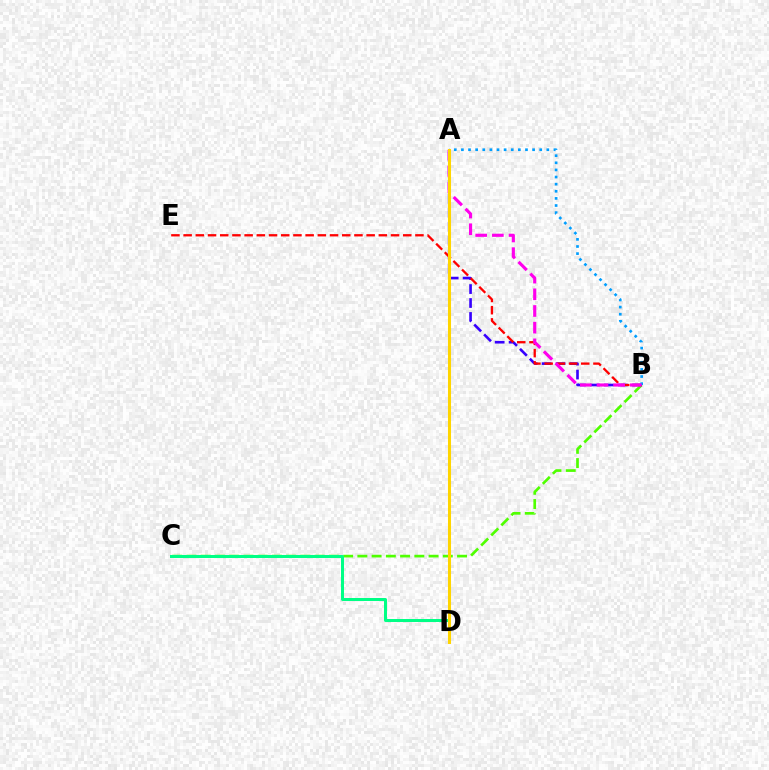{('B', 'C'): [{'color': '#4fff00', 'line_style': 'dashed', 'thickness': 1.93}], ('A', 'B'): [{'color': '#3700ff', 'line_style': 'dashed', 'thickness': 1.89}, {'color': '#009eff', 'line_style': 'dotted', 'thickness': 1.93}, {'color': '#ff00ed', 'line_style': 'dashed', 'thickness': 2.27}], ('B', 'E'): [{'color': '#ff0000', 'line_style': 'dashed', 'thickness': 1.66}], ('C', 'D'): [{'color': '#00ff86', 'line_style': 'solid', 'thickness': 2.16}], ('A', 'D'): [{'color': '#ffd500', 'line_style': 'solid', 'thickness': 2.19}]}